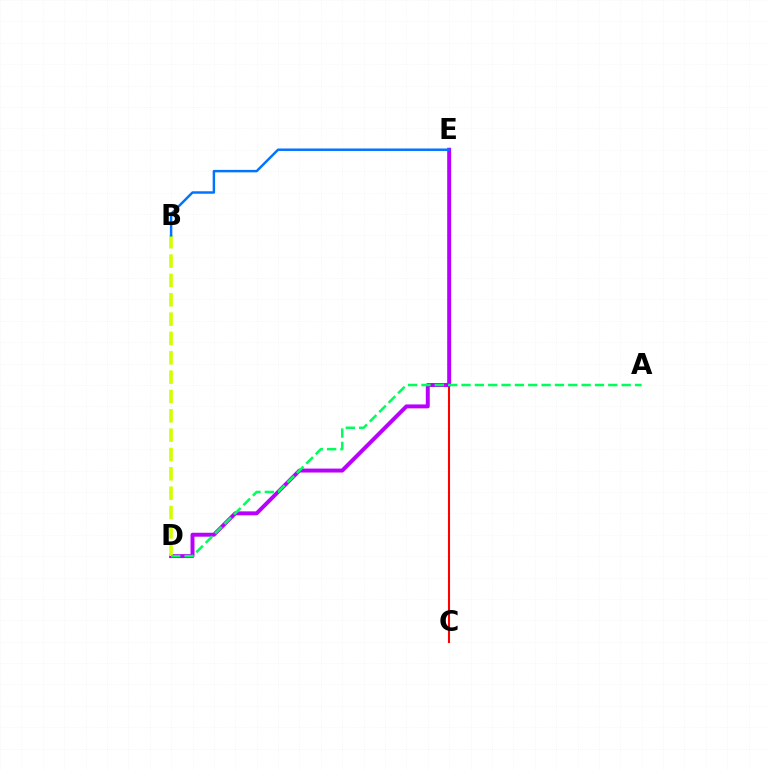{('C', 'E'): [{'color': '#ff0000', 'line_style': 'solid', 'thickness': 1.51}], ('D', 'E'): [{'color': '#b900ff', 'line_style': 'solid', 'thickness': 2.84}], ('B', 'D'): [{'color': '#d1ff00', 'line_style': 'dashed', 'thickness': 2.63}], ('A', 'D'): [{'color': '#00ff5c', 'line_style': 'dashed', 'thickness': 1.81}], ('B', 'E'): [{'color': '#0074ff', 'line_style': 'solid', 'thickness': 1.77}]}